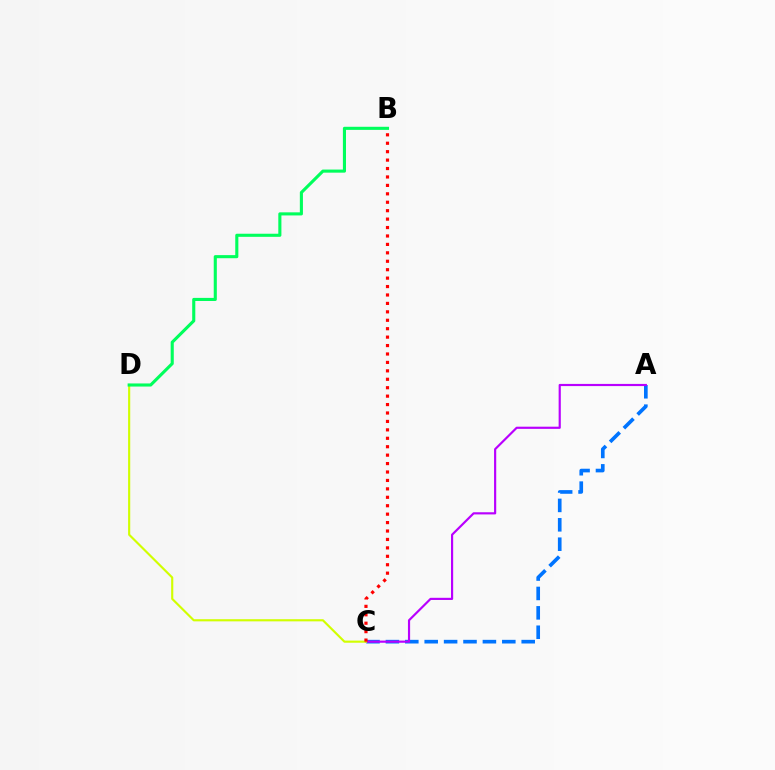{('A', 'C'): [{'color': '#0074ff', 'line_style': 'dashed', 'thickness': 2.64}, {'color': '#b900ff', 'line_style': 'solid', 'thickness': 1.56}], ('C', 'D'): [{'color': '#d1ff00', 'line_style': 'solid', 'thickness': 1.54}], ('B', 'D'): [{'color': '#00ff5c', 'line_style': 'solid', 'thickness': 2.23}], ('B', 'C'): [{'color': '#ff0000', 'line_style': 'dotted', 'thickness': 2.29}]}